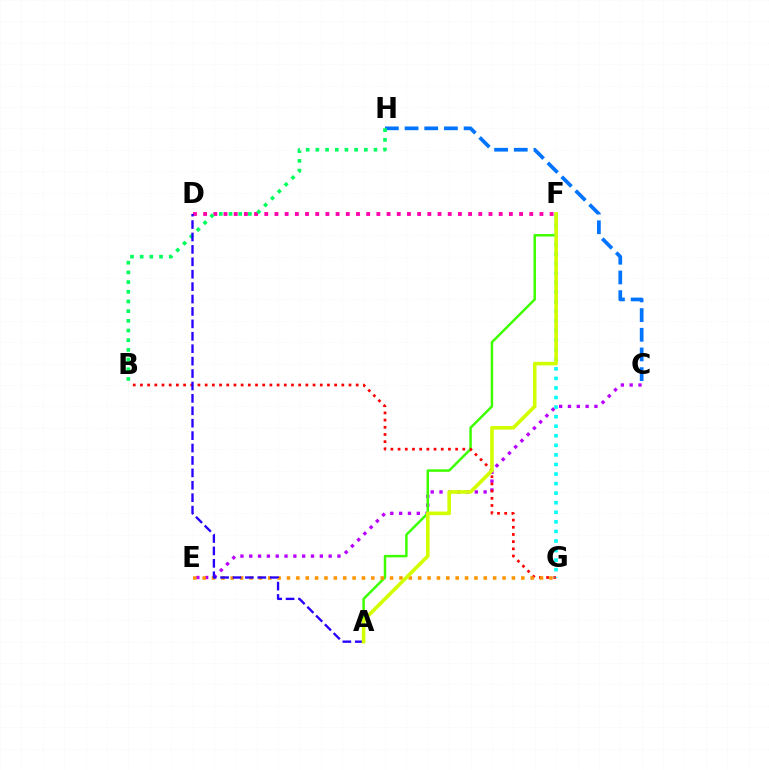{('C', 'H'): [{'color': '#0074ff', 'line_style': 'dashed', 'thickness': 2.67}], ('C', 'E'): [{'color': '#b900ff', 'line_style': 'dotted', 'thickness': 2.4}], ('A', 'F'): [{'color': '#3dff00', 'line_style': 'solid', 'thickness': 1.79}, {'color': '#d1ff00', 'line_style': 'solid', 'thickness': 2.59}], ('D', 'F'): [{'color': '#ff00ac', 'line_style': 'dotted', 'thickness': 2.77}], ('B', 'G'): [{'color': '#ff0000', 'line_style': 'dotted', 'thickness': 1.95}], ('B', 'H'): [{'color': '#00ff5c', 'line_style': 'dotted', 'thickness': 2.63}], ('E', 'G'): [{'color': '#ff9400', 'line_style': 'dotted', 'thickness': 2.55}], ('F', 'G'): [{'color': '#00fff6', 'line_style': 'dotted', 'thickness': 2.6}], ('A', 'D'): [{'color': '#2500ff', 'line_style': 'dashed', 'thickness': 1.69}]}